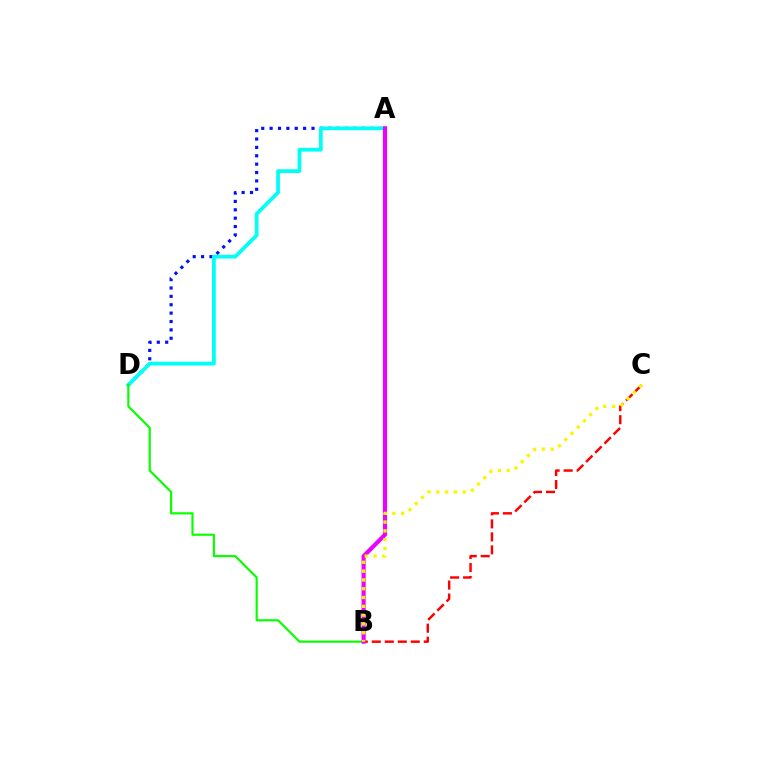{('B', 'C'): [{'color': '#ff0000', 'line_style': 'dashed', 'thickness': 1.77}, {'color': '#fcf500', 'line_style': 'dotted', 'thickness': 2.39}], ('A', 'D'): [{'color': '#0010ff', 'line_style': 'dotted', 'thickness': 2.28}, {'color': '#00fff6', 'line_style': 'solid', 'thickness': 2.7}], ('B', 'D'): [{'color': '#08ff00', 'line_style': 'solid', 'thickness': 1.56}], ('A', 'B'): [{'color': '#ee00ff', 'line_style': 'solid', 'thickness': 2.97}]}